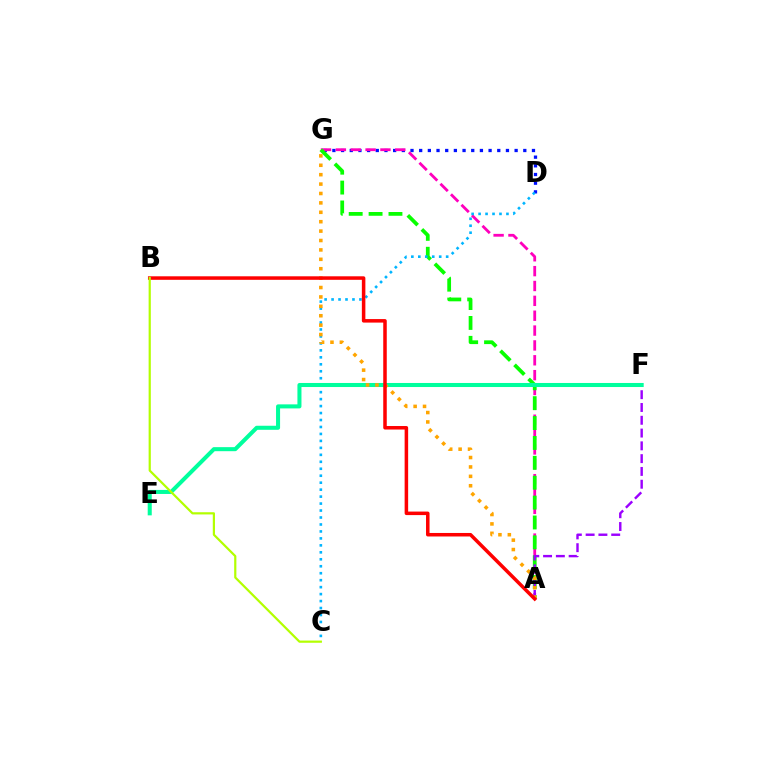{('D', 'G'): [{'color': '#0010ff', 'line_style': 'dotted', 'thickness': 2.36}], ('A', 'G'): [{'color': '#ff00bd', 'line_style': 'dashed', 'thickness': 2.02}, {'color': '#08ff00', 'line_style': 'dashed', 'thickness': 2.7}, {'color': '#ffa500', 'line_style': 'dotted', 'thickness': 2.56}], ('A', 'F'): [{'color': '#9b00ff', 'line_style': 'dashed', 'thickness': 1.74}], ('C', 'D'): [{'color': '#00b5ff', 'line_style': 'dotted', 'thickness': 1.89}], ('E', 'F'): [{'color': '#00ff9d', 'line_style': 'solid', 'thickness': 2.91}], ('A', 'B'): [{'color': '#ff0000', 'line_style': 'solid', 'thickness': 2.53}], ('B', 'C'): [{'color': '#b3ff00', 'line_style': 'solid', 'thickness': 1.59}]}